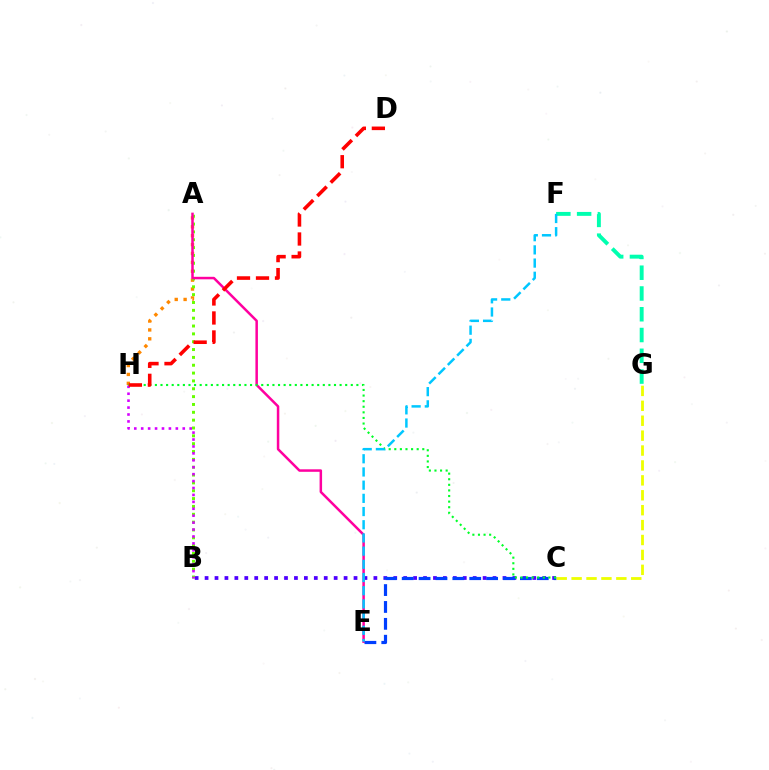{('B', 'C'): [{'color': '#4f00ff', 'line_style': 'dotted', 'thickness': 2.7}], ('A', 'H'): [{'color': '#ff8800', 'line_style': 'dotted', 'thickness': 2.42}], ('A', 'B'): [{'color': '#66ff00', 'line_style': 'dotted', 'thickness': 2.13}], ('A', 'E'): [{'color': '#ff00a0', 'line_style': 'solid', 'thickness': 1.8}], ('C', 'E'): [{'color': '#003fff', 'line_style': 'dashed', 'thickness': 2.29}], ('B', 'H'): [{'color': '#d600ff', 'line_style': 'dotted', 'thickness': 1.88}], ('C', 'G'): [{'color': '#eeff00', 'line_style': 'dashed', 'thickness': 2.03}], ('C', 'H'): [{'color': '#00ff27', 'line_style': 'dotted', 'thickness': 1.52}], ('F', 'G'): [{'color': '#00ffaf', 'line_style': 'dashed', 'thickness': 2.82}], ('D', 'H'): [{'color': '#ff0000', 'line_style': 'dashed', 'thickness': 2.58}], ('E', 'F'): [{'color': '#00c7ff', 'line_style': 'dashed', 'thickness': 1.79}]}